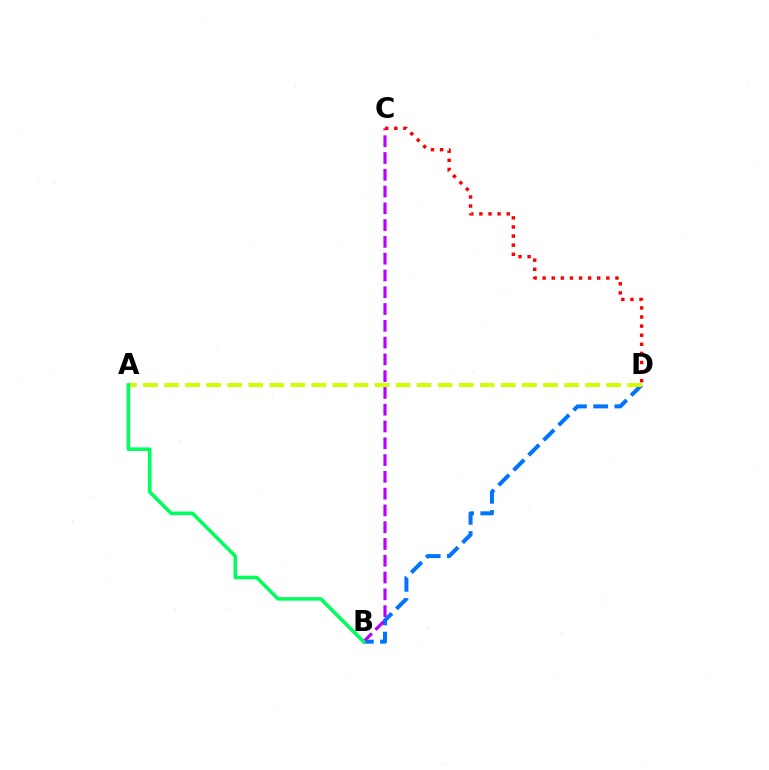{('B', 'D'): [{'color': '#0074ff', 'line_style': 'dashed', 'thickness': 2.88}], ('B', 'C'): [{'color': '#b900ff', 'line_style': 'dashed', 'thickness': 2.28}], ('A', 'D'): [{'color': '#d1ff00', 'line_style': 'dashed', 'thickness': 2.86}], ('A', 'B'): [{'color': '#00ff5c', 'line_style': 'solid', 'thickness': 2.57}], ('C', 'D'): [{'color': '#ff0000', 'line_style': 'dotted', 'thickness': 2.47}]}